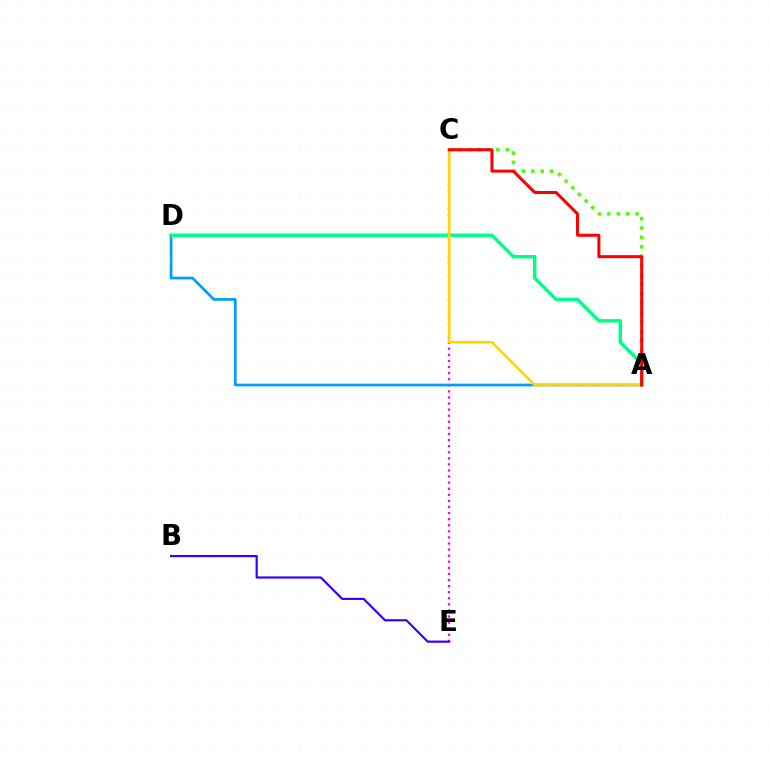{('A', 'C'): [{'color': '#4fff00', 'line_style': 'dotted', 'thickness': 2.55}, {'color': '#ffd500', 'line_style': 'solid', 'thickness': 1.86}, {'color': '#ff0000', 'line_style': 'solid', 'thickness': 2.17}], ('C', 'E'): [{'color': '#ff00ed', 'line_style': 'dotted', 'thickness': 1.65}], ('A', 'D'): [{'color': '#009eff', 'line_style': 'solid', 'thickness': 1.95}, {'color': '#00ff86', 'line_style': 'solid', 'thickness': 2.49}], ('B', 'E'): [{'color': '#3700ff', 'line_style': 'solid', 'thickness': 1.57}]}